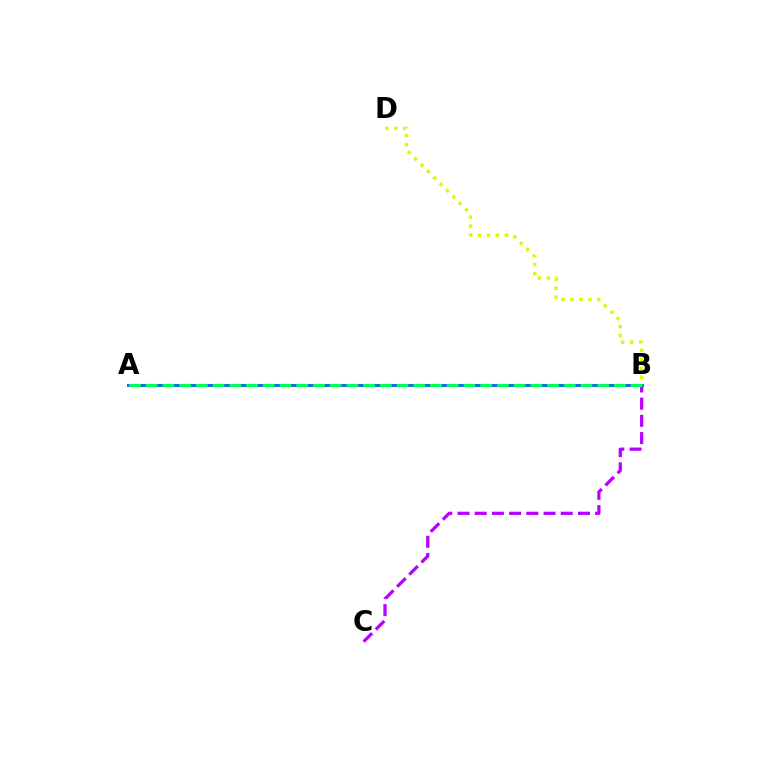{('B', 'D'): [{'color': '#d1ff00', 'line_style': 'dotted', 'thickness': 2.45}], ('B', 'C'): [{'color': '#b900ff', 'line_style': 'dashed', 'thickness': 2.34}], ('A', 'B'): [{'color': '#ff0000', 'line_style': 'solid', 'thickness': 2.05}, {'color': '#0074ff', 'line_style': 'solid', 'thickness': 2.0}, {'color': '#00ff5c', 'line_style': 'dashed', 'thickness': 2.27}]}